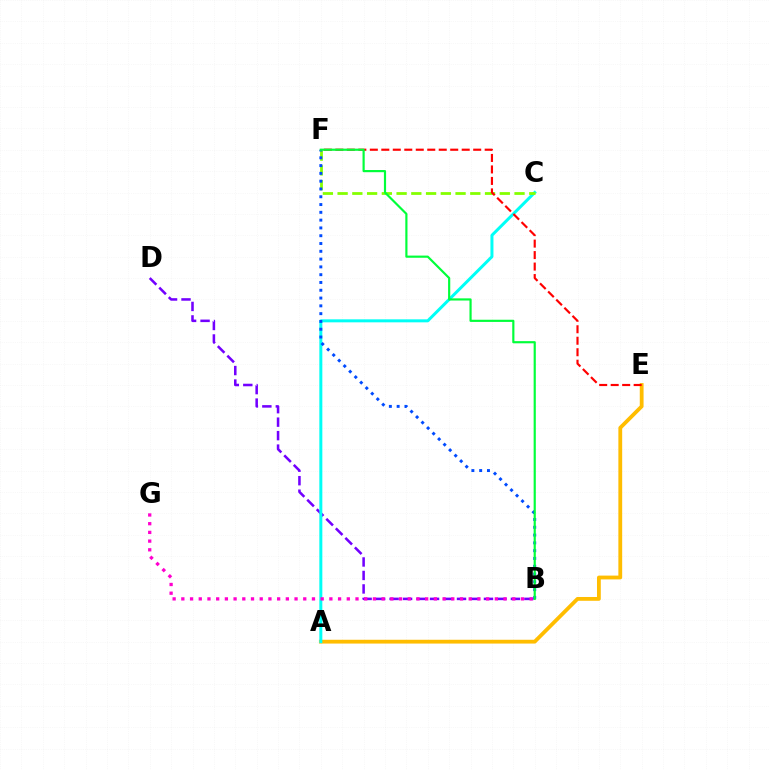{('B', 'D'): [{'color': '#7200ff', 'line_style': 'dashed', 'thickness': 1.83}], ('A', 'E'): [{'color': '#ffbd00', 'line_style': 'solid', 'thickness': 2.74}], ('A', 'C'): [{'color': '#00fff6', 'line_style': 'solid', 'thickness': 2.16}], ('C', 'F'): [{'color': '#84ff00', 'line_style': 'dashed', 'thickness': 2.0}], ('B', 'G'): [{'color': '#ff00cf', 'line_style': 'dotted', 'thickness': 2.37}], ('B', 'F'): [{'color': '#004bff', 'line_style': 'dotted', 'thickness': 2.12}, {'color': '#00ff39', 'line_style': 'solid', 'thickness': 1.56}], ('E', 'F'): [{'color': '#ff0000', 'line_style': 'dashed', 'thickness': 1.56}]}